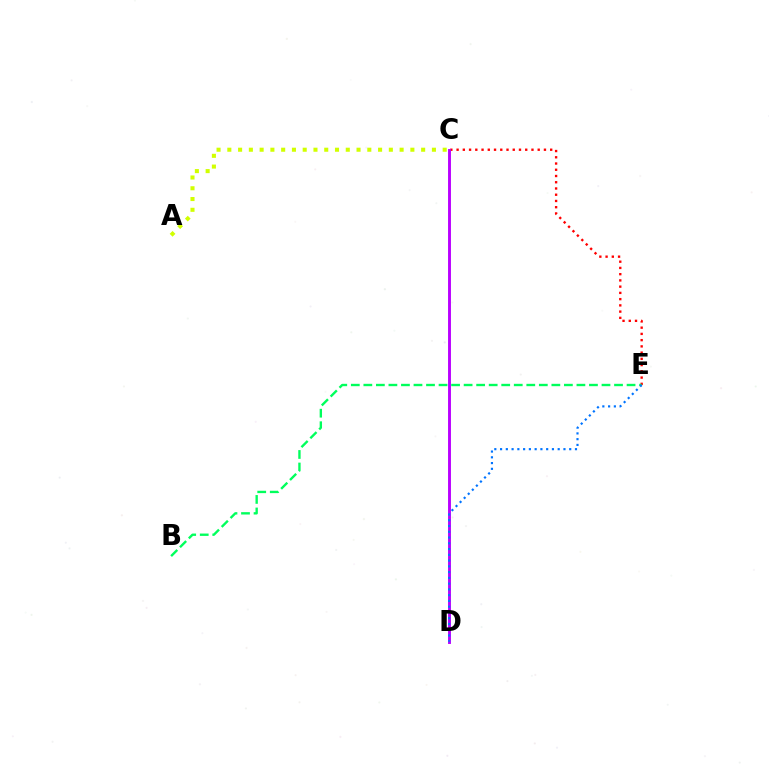{('C', 'E'): [{'color': '#ff0000', 'line_style': 'dotted', 'thickness': 1.7}], ('B', 'E'): [{'color': '#00ff5c', 'line_style': 'dashed', 'thickness': 1.7}], ('C', 'D'): [{'color': '#b900ff', 'line_style': 'solid', 'thickness': 2.09}], ('A', 'C'): [{'color': '#d1ff00', 'line_style': 'dotted', 'thickness': 2.93}], ('D', 'E'): [{'color': '#0074ff', 'line_style': 'dotted', 'thickness': 1.57}]}